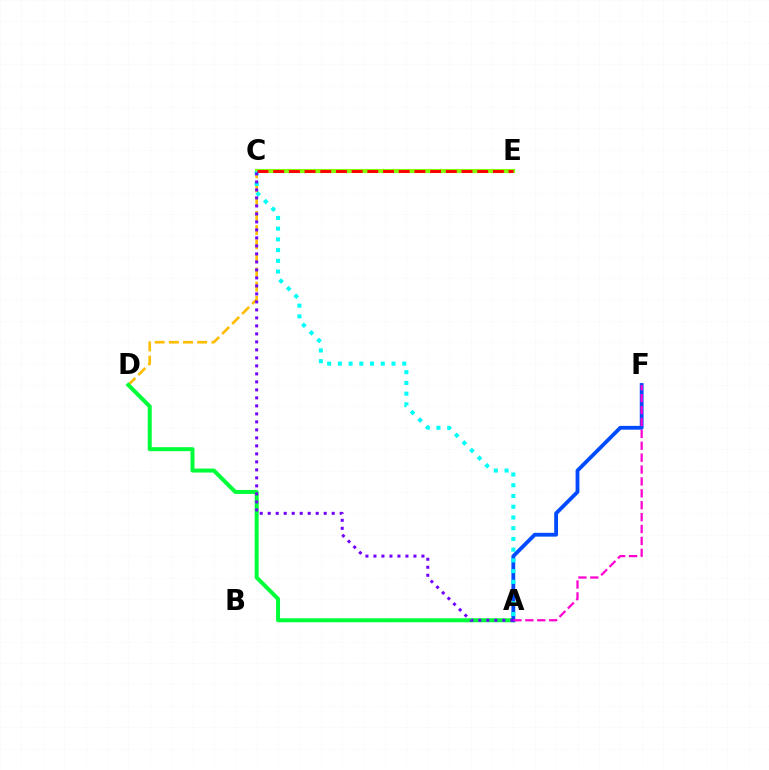{('C', 'E'): [{'color': '#84ff00', 'line_style': 'solid', 'thickness': 2.94}, {'color': '#ff0000', 'line_style': 'dashed', 'thickness': 2.13}], ('C', 'D'): [{'color': '#ffbd00', 'line_style': 'dashed', 'thickness': 1.92}], ('A', 'D'): [{'color': '#00ff39', 'line_style': 'solid', 'thickness': 2.87}], ('A', 'F'): [{'color': '#004bff', 'line_style': 'solid', 'thickness': 2.74}, {'color': '#ff00cf', 'line_style': 'dashed', 'thickness': 1.62}], ('A', 'C'): [{'color': '#00fff6', 'line_style': 'dotted', 'thickness': 2.92}, {'color': '#7200ff', 'line_style': 'dotted', 'thickness': 2.17}]}